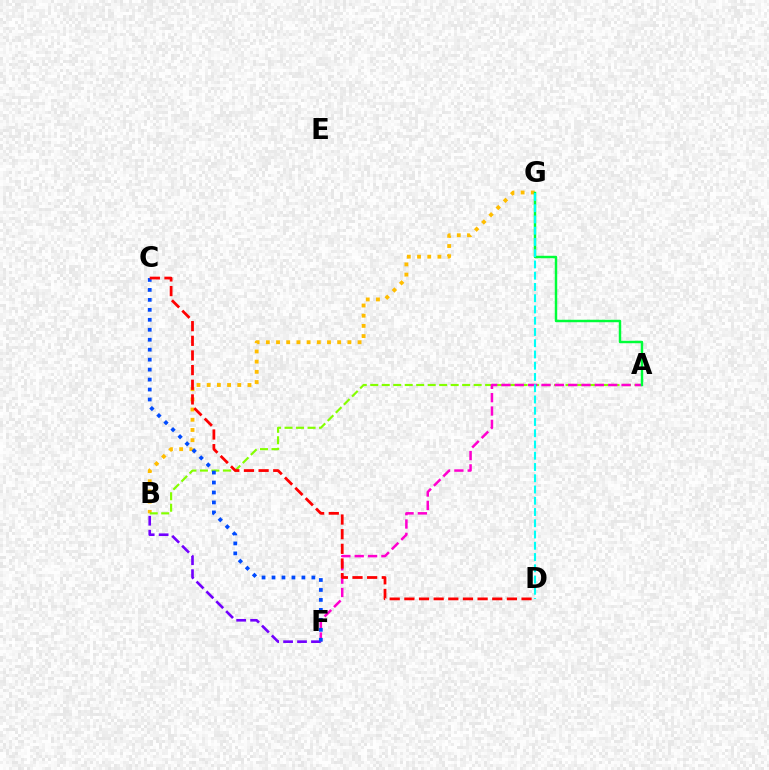{('B', 'G'): [{'color': '#ffbd00', 'line_style': 'dotted', 'thickness': 2.77}], ('A', 'B'): [{'color': '#84ff00', 'line_style': 'dashed', 'thickness': 1.56}], ('B', 'F'): [{'color': '#7200ff', 'line_style': 'dashed', 'thickness': 1.89}], ('A', 'F'): [{'color': '#ff00cf', 'line_style': 'dashed', 'thickness': 1.81}], ('A', 'G'): [{'color': '#00ff39', 'line_style': 'solid', 'thickness': 1.77}], ('C', 'F'): [{'color': '#004bff', 'line_style': 'dotted', 'thickness': 2.71}], ('C', 'D'): [{'color': '#ff0000', 'line_style': 'dashed', 'thickness': 1.99}], ('D', 'G'): [{'color': '#00fff6', 'line_style': 'dashed', 'thickness': 1.53}]}